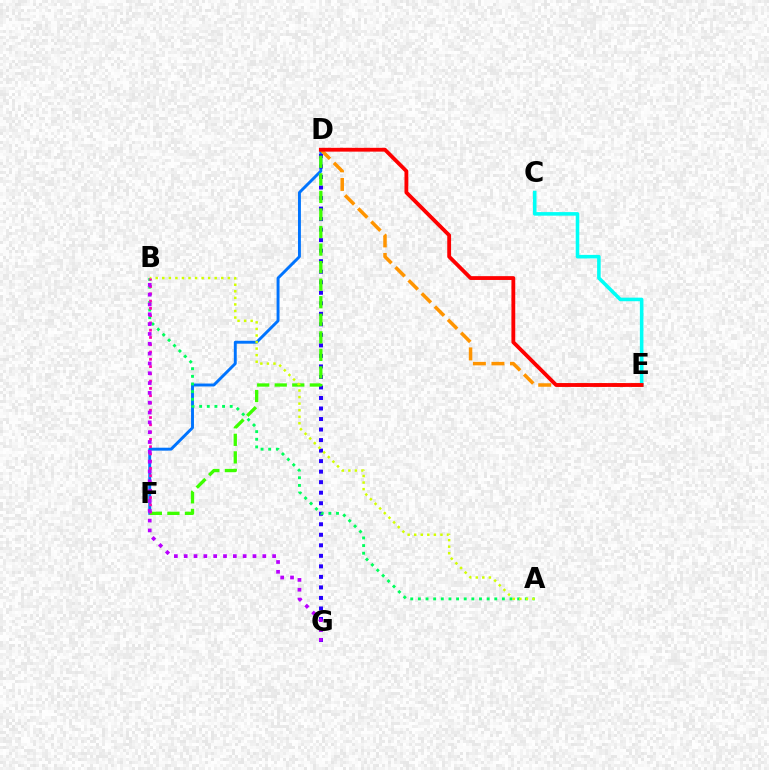{('C', 'E'): [{'color': '#00fff6', 'line_style': 'solid', 'thickness': 2.57}], ('D', 'F'): [{'color': '#0074ff', 'line_style': 'solid', 'thickness': 2.1}, {'color': '#3dff00', 'line_style': 'dashed', 'thickness': 2.38}], ('D', 'G'): [{'color': '#2500ff', 'line_style': 'dotted', 'thickness': 2.86}], ('D', 'E'): [{'color': '#ff9400', 'line_style': 'dashed', 'thickness': 2.52}, {'color': '#ff0000', 'line_style': 'solid', 'thickness': 2.75}], ('A', 'B'): [{'color': '#00ff5c', 'line_style': 'dotted', 'thickness': 2.08}, {'color': '#d1ff00', 'line_style': 'dotted', 'thickness': 1.78}], ('B', 'F'): [{'color': '#ff00ac', 'line_style': 'dotted', 'thickness': 1.98}], ('B', 'G'): [{'color': '#b900ff', 'line_style': 'dotted', 'thickness': 2.67}]}